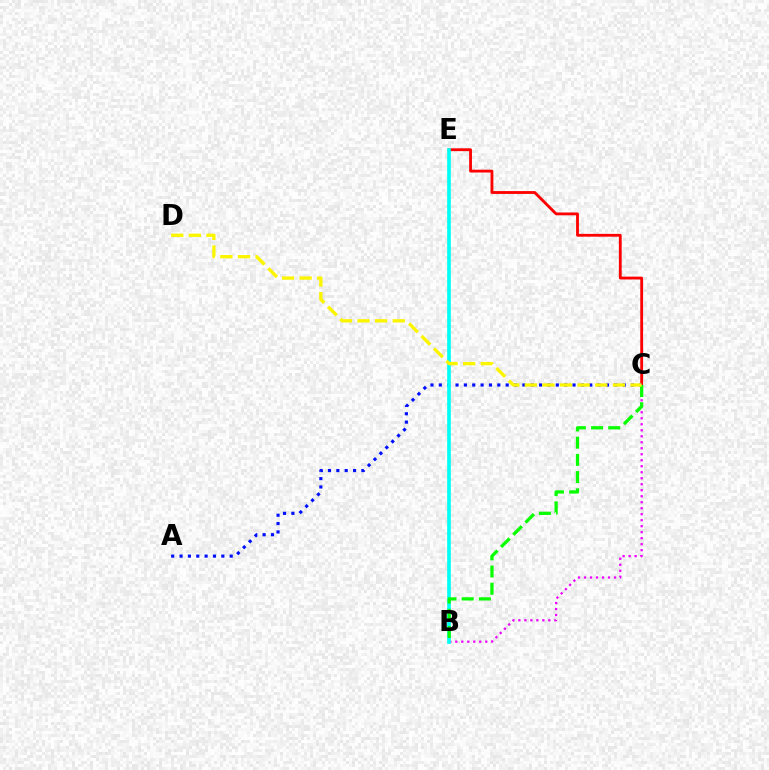{('C', 'E'): [{'color': '#ff0000', 'line_style': 'solid', 'thickness': 2.03}], ('A', 'C'): [{'color': '#0010ff', 'line_style': 'dotted', 'thickness': 2.27}], ('B', 'C'): [{'color': '#ee00ff', 'line_style': 'dotted', 'thickness': 1.63}, {'color': '#08ff00', 'line_style': 'dashed', 'thickness': 2.34}], ('B', 'E'): [{'color': '#00fff6', 'line_style': 'solid', 'thickness': 2.65}], ('C', 'D'): [{'color': '#fcf500', 'line_style': 'dashed', 'thickness': 2.39}]}